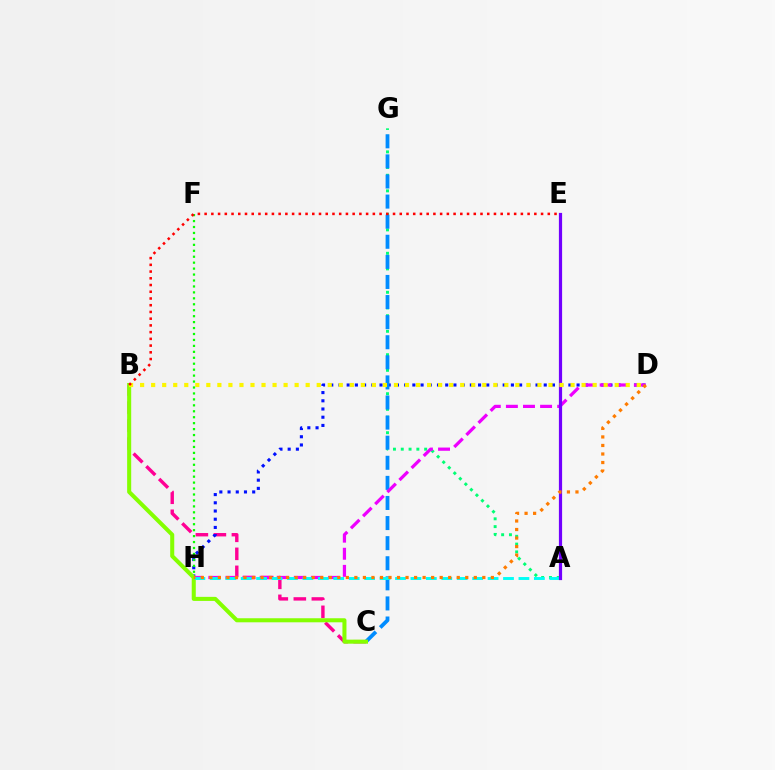{('A', 'G'): [{'color': '#00ff74', 'line_style': 'dotted', 'thickness': 2.12}], ('B', 'C'): [{'color': '#ff0094', 'line_style': 'dashed', 'thickness': 2.45}, {'color': '#84ff00', 'line_style': 'solid', 'thickness': 2.91}], ('D', 'H'): [{'color': '#0010ff', 'line_style': 'dotted', 'thickness': 2.23}, {'color': '#ee00ff', 'line_style': 'dashed', 'thickness': 2.32}, {'color': '#ff7c00', 'line_style': 'dotted', 'thickness': 2.32}], ('F', 'H'): [{'color': '#08ff00', 'line_style': 'dotted', 'thickness': 1.62}], ('C', 'G'): [{'color': '#008cff', 'line_style': 'dashed', 'thickness': 2.73}], ('A', 'H'): [{'color': '#00fff6', 'line_style': 'dashed', 'thickness': 2.1}], ('A', 'E'): [{'color': '#7200ff', 'line_style': 'solid', 'thickness': 2.31}], ('B', 'D'): [{'color': '#fcf500', 'line_style': 'dotted', 'thickness': 3.0}], ('B', 'E'): [{'color': '#ff0000', 'line_style': 'dotted', 'thickness': 1.83}]}